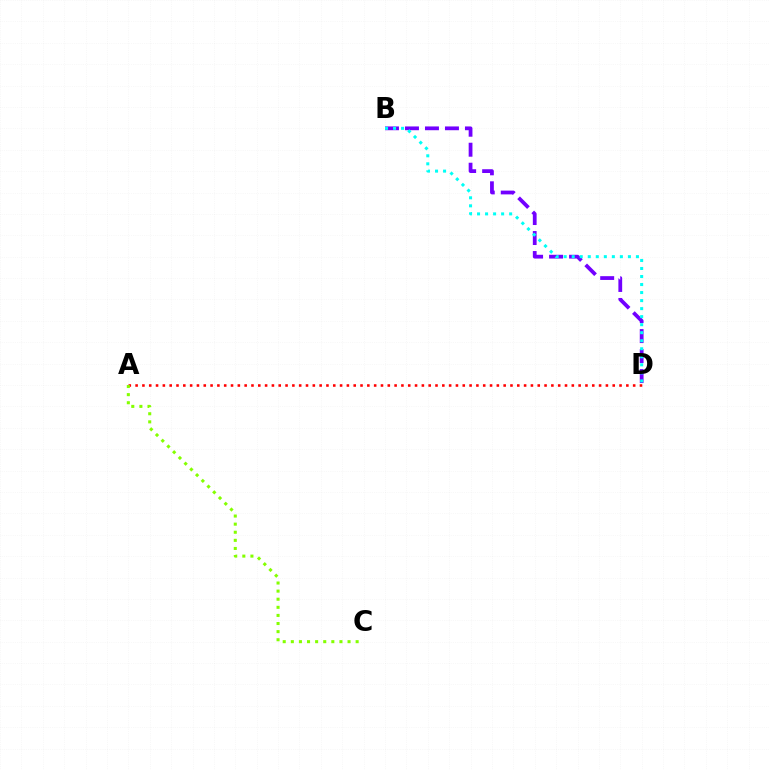{('B', 'D'): [{'color': '#7200ff', 'line_style': 'dashed', 'thickness': 2.72}, {'color': '#00fff6', 'line_style': 'dotted', 'thickness': 2.18}], ('A', 'D'): [{'color': '#ff0000', 'line_style': 'dotted', 'thickness': 1.85}], ('A', 'C'): [{'color': '#84ff00', 'line_style': 'dotted', 'thickness': 2.2}]}